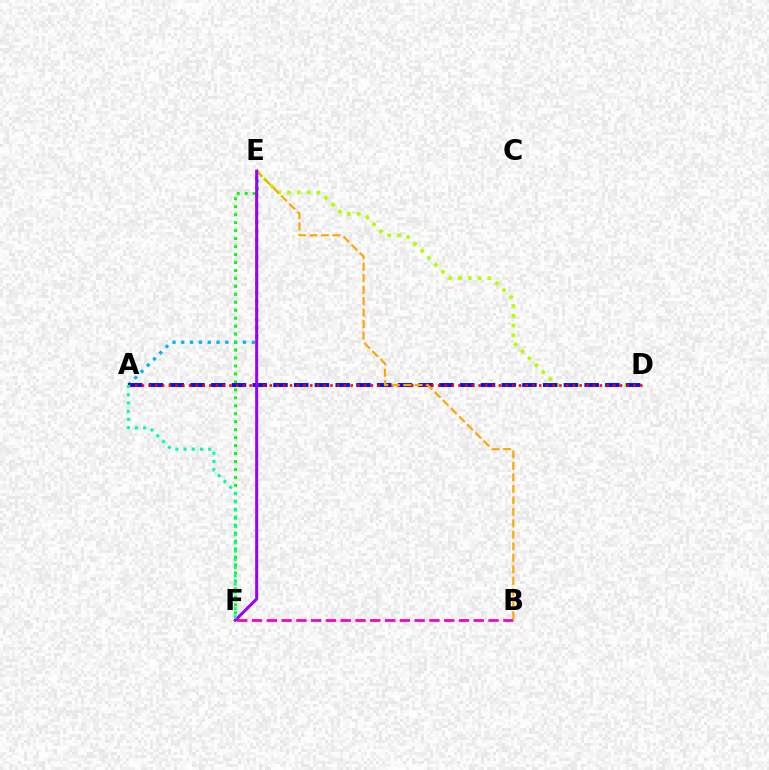{('A', 'E'): [{'color': '#00b5ff', 'line_style': 'dotted', 'thickness': 2.39}], ('D', 'E'): [{'color': '#b3ff00', 'line_style': 'dotted', 'thickness': 2.67}], ('E', 'F'): [{'color': '#08ff00', 'line_style': 'dotted', 'thickness': 2.16}, {'color': '#9b00ff', 'line_style': 'solid', 'thickness': 2.17}], ('A', 'D'): [{'color': '#0010ff', 'line_style': 'dashed', 'thickness': 2.82}, {'color': '#ff0000', 'line_style': 'dotted', 'thickness': 1.83}], ('B', 'F'): [{'color': '#ff00bd', 'line_style': 'dashed', 'thickness': 2.01}], ('B', 'E'): [{'color': '#ffa500', 'line_style': 'dashed', 'thickness': 1.56}], ('A', 'F'): [{'color': '#00ff9d', 'line_style': 'dotted', 'thickness': 2.23}]}